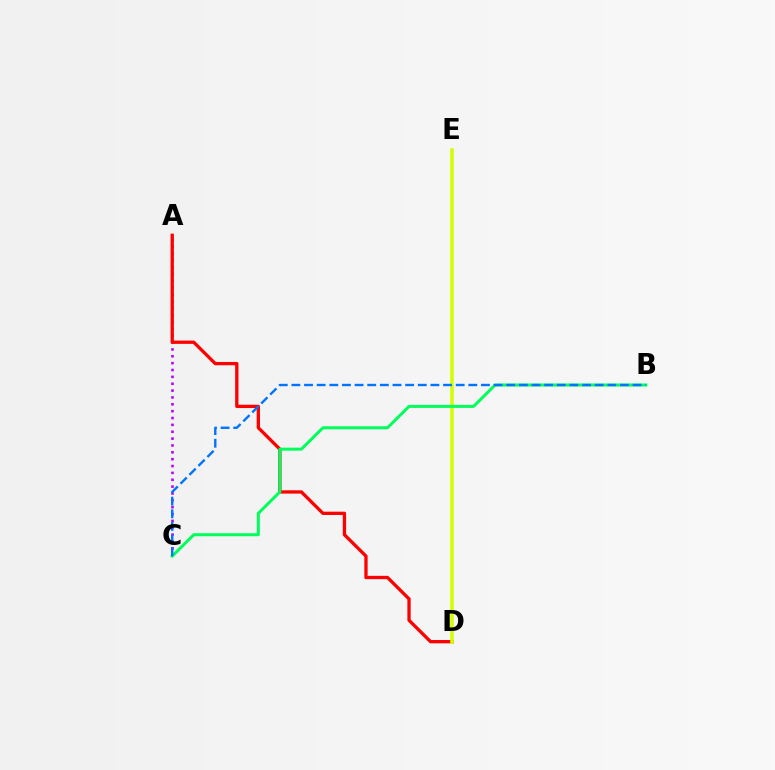{('A', 'C'): [{'color': '#b900ff', 'line_style': 'dotted', 'thickness': 1.86}], ('A', 'D'): [{'color': '#ff0000', 'line_style': 'solid', 'thickness': 2.38}], ('D', 'E'): [{'color': '#d1ff00', 'line_style': 'solid', 'thickness': 2.55}], ('B', 'C'): [{'color': '#00ff5c', 'line_style': 'solid', 'thickness': 2.17}, {'color': '#0074ff', 'line_style': 'dashed', 'thickness': 1.72}]}